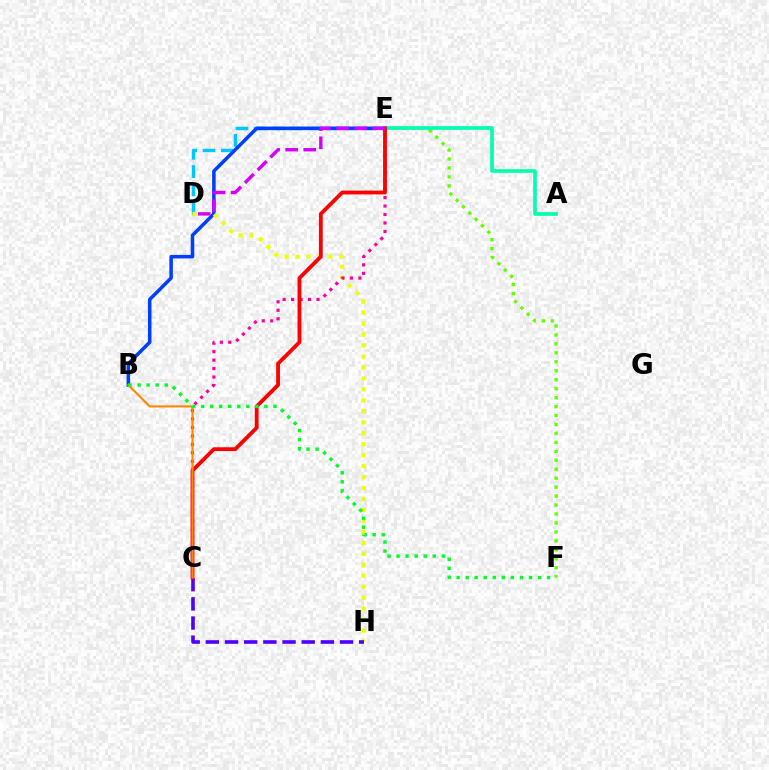{('D', 'E'): [{'color': '#00c7ff', 'line_style': 'dashed', 'thickness': 2.48}, {'color': '#d600ff', 'line_style': 'dashed', 'thickness': 2.45}], ('B', 'E'): [{'color': '#003fff', 'line_style': 'solid', 'thickness': 2.54}], ('D', 'H'): [{'color': '#eeff00', 'line_style': 'dotted', 'thickness': 2.98}], ('E', 'F'): [{'color': '#66ff00', 'line_style': 'dotted', 'thickness': 2.43}], ('A', 'E'): [{'color': '#00ffaf', 'line_style': 'solid', 'thickness': 2.64}], ('C', 'H'): [{'color': '#4f00ff', 'line_style': 'dashed', 'thickness': 2.6}], ('C', 'E'): [{'color': '#ff00a0', 'line_style': 'dotted', 'thickness': 2.3}, {'color': '#ff0000', 'line_style': 'solid', 'thickness': 2.75}], ('B', 'C'): [{'color': '#ff8800', 'line_style': 'solid', 'thickness': 1.52}], ('B', 'F'): [{'color': '#00ff27', 'line_style': 'dotted', 'thickness': 2.46}]}